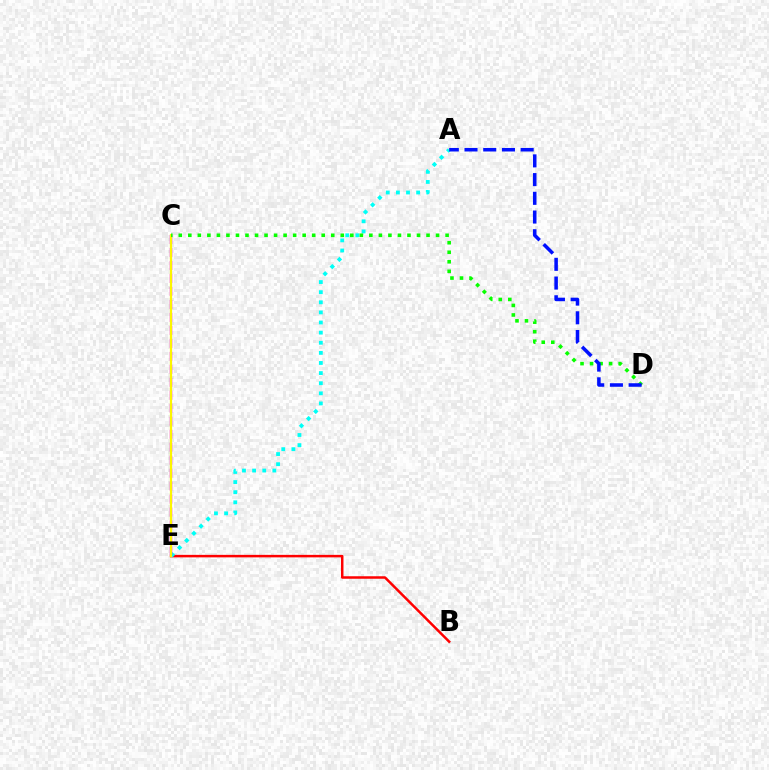{('B', 'E'): [{'color': '#ff0000', 'line_style': 'solid', 'thickness': 1.8}], ('A', 'E'): [{'color': '#00fff6', 'line_style': 'dotted', 'thickness': 2.75}], ('C', 'E'): [{'color': '#ee00ff', 'line_style': 'dashed', 'thickness': 1.76}, {'color': '#fcf500', 'line_style': 'solid', 'thickness': 1.59}], ('C', 'D'): [{'color': '#08ff00', 'line_style': 'dotted', 'thickness': 2.59}], ('A', 'D'): [{'color': '#0010ff', 'line_style': 'dashed', 'thickness': 2.54}]}